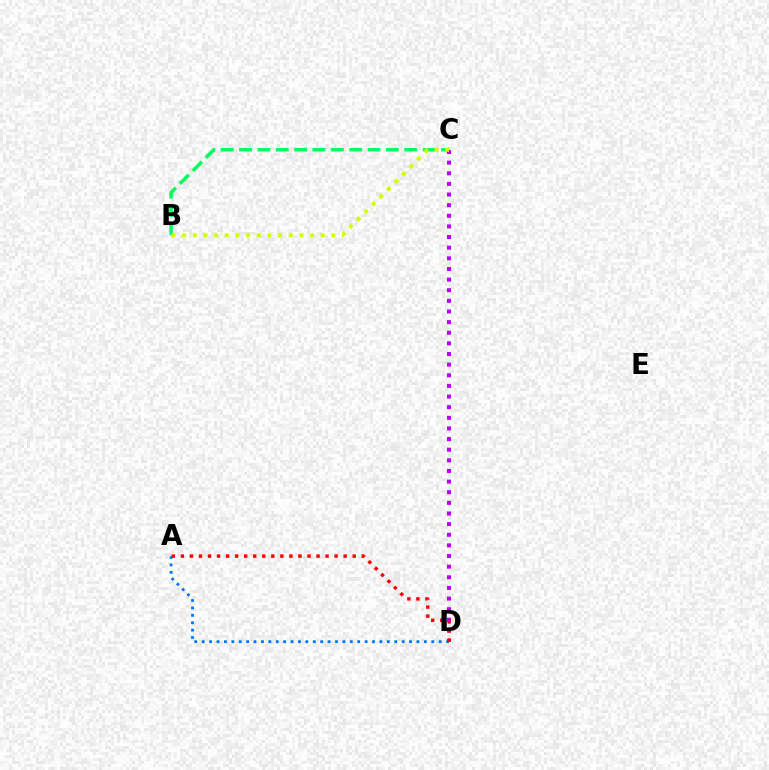{('A', 'D'): [{'color': '#0074ff', 'line_style': 'dotted', 'thickness': 2.01}, {'color': '#ff0000', 'line_style': 'dotted', 'thickness': 2.46}], ('B', 'C'): [{'color': '#00ff5c', 'line_style': 'dashed', 'thickness': 2.49}, {'color': '#d1ff00', 'line_style': 'dotted', 'thickness': 2.9}], ('C', 'D'): [{'color': '#b900ff', 'line_style': 'dotted', 'thickness': 2.89}]}